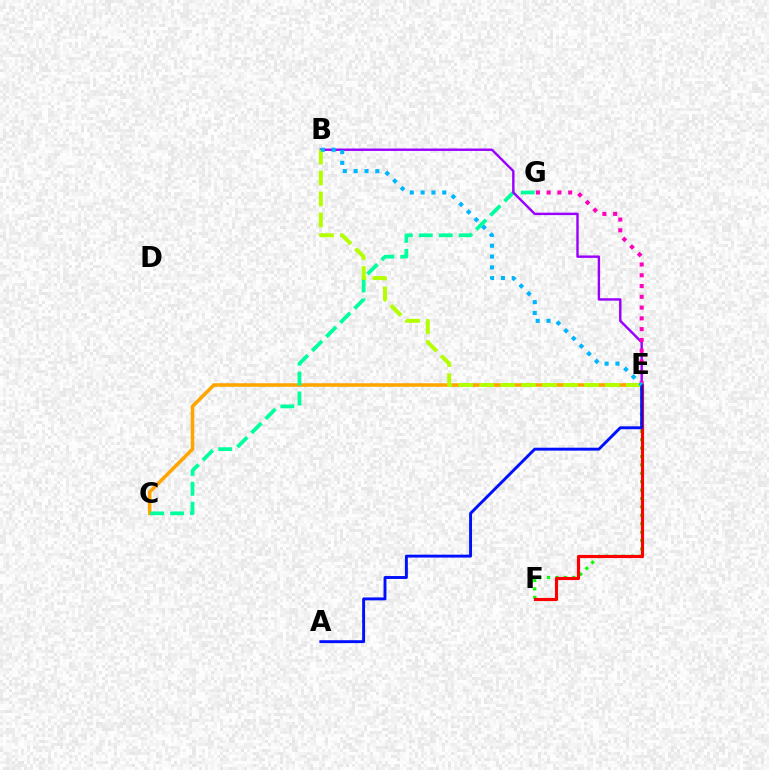{('E', 'F'): [{'color': '#08ff00', 'line_style': 'dotted', 'thickness': 2.28}, {'color': '#ff0000', 'line_style': 'solid', 'thickness': 2.27}], ('C', 'E'): [{'color': '#ffa500', 'line_style': 'solid', 'thickness': 2.55}], ('C', 'G'): [{'color': '#00ff9d', 'line_style': 'dashed', 'thickness': 2.71}], ('B', 'E'): [{'color': '#9b00ff', 'line_style': 'solid', 'thickness': 1.74}, {'color': '#b3ff00', 'line_style': 'dashed', 'thickness': 2.85}, {'color': '#00b5ff', 'line_style': 'dotted', 'thickness': 2.94}], ('E', 'G'): [{'color': '#ff00bd', 'line_style': 'dotted', 'thickness': 2.93}], ('A', 'E'): [{'color': '#0010ff', 'line_style': 'solid', 'thickness': 2.1}]}